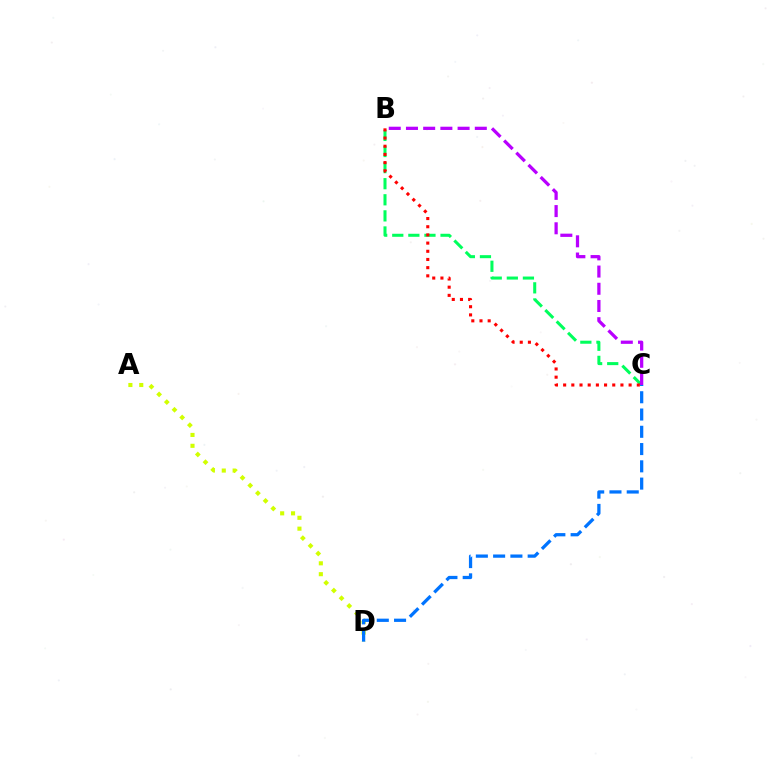{('B', 'C'): [{'color': '#00ff5c', 'line_style': 'dashed', 'thickness': 2.19}, {'color': '#b900ff', 'line_style': 'dashed', 'thickness': 2.34}, {'color': '#ff0000', 'line_style': 'dotted', 'thickness': 2.22}], ('A', 'D'): [{'color': '#d1ff00', 'line_style': 'dotted', 'thickness': 2.95}], ('C', 'D'): [{'color': '#0074ff', 'line_style': 'dashed', 'thickness': 2.35}]}